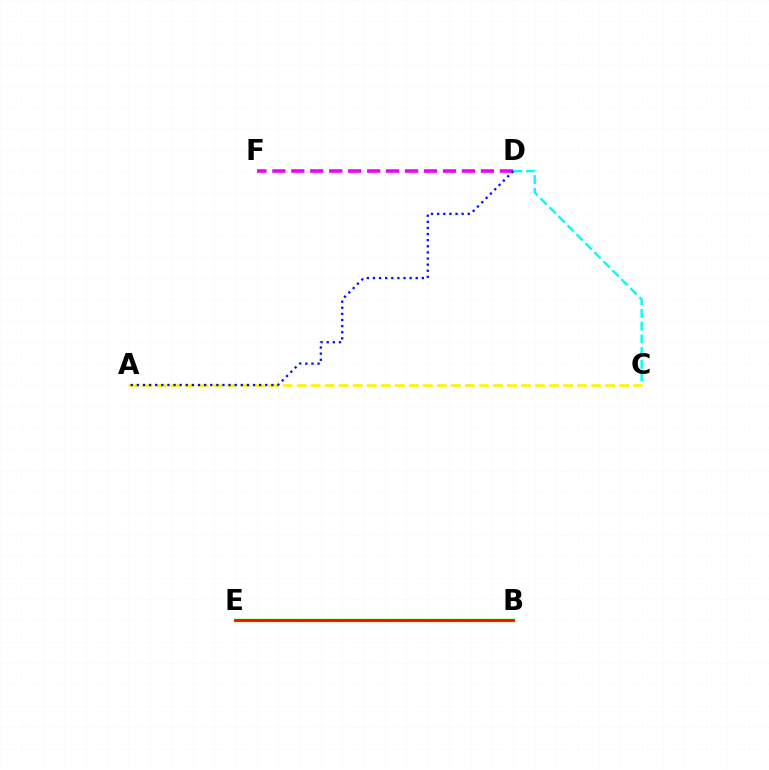{('C', 'D'): [{'color': '#00fff6', 'line_style': 'dashed', 'thickness': 1.73}], ('B', 'E'): [{'color': '#08ff00', 'line_style': 'solid', 'thickness': 2.5}, {'color': '#ff0000', 'line_style': 'solid', 'thickness': 1.86}], ('D', 'F'): [{'color': '#ee00ff', 'line_style': 'dashed', 'thickness': 2.58}], ('A', 'C'): [{'color': '#fcf500', 'line_style': 'dashed', 'thickness': 1.9}], ('A', 'D'): [{'color': '#0010ff', 'line_style': 'dotted', 'thickness': 1.66}]}